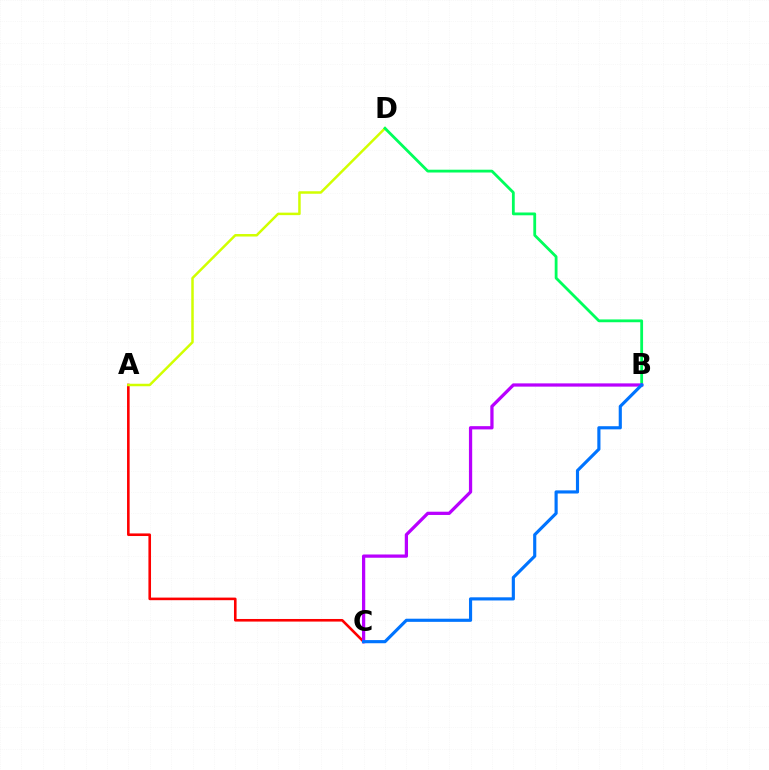{('A', 'C'): [{'color': '#ff0000', 'line_style': 'solid', 'thickness': 1.87}], ('A', 'D'): [{'color': '#d1ff00', 'line_style': 'solid', 'thickness': 1.8}], ('B', 'D'): [{'color': '#00ff5c', 'line_style': 'solid', 'thickness': 2.02}], ('B', 'C'): [{'color': '#b900ff', 'line_style': 'solid', 'thickness': 2.34}, {'color': '#0074ff', 'line_style': 'solid', 'thickness': 2.26}]}